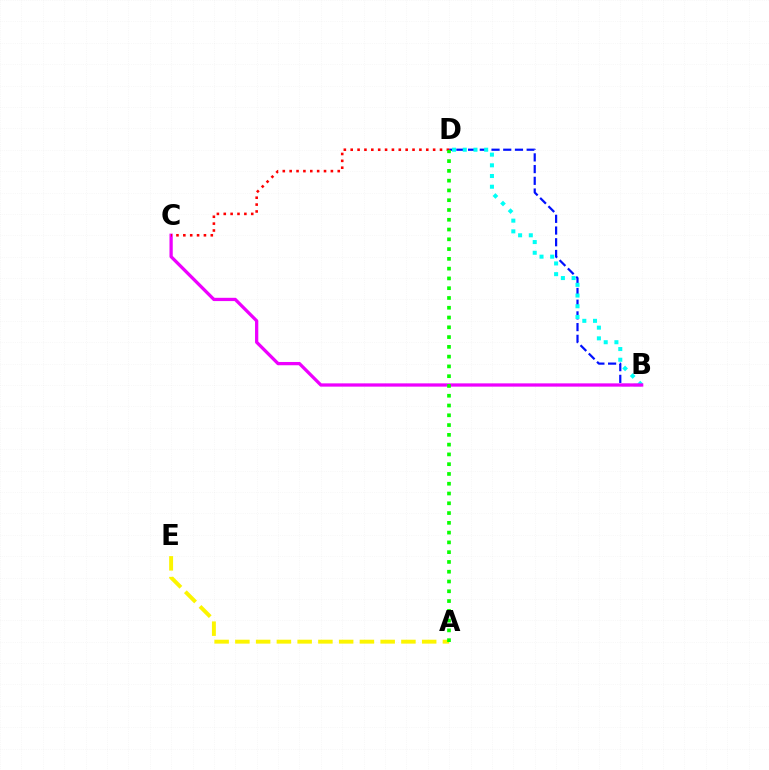{('A', 'E'): [{'color': '#fcf500', 'line_style': 'dashed', 'thickness': 2.82}], ('B', 'D'): [{'color': '#0010ff', 'line_style': 'dashed', 'thickness': 1.59}, {'color': '#00fff6', 'line_style': 'dotted', 'thickness': 2.91}], ('B', 'C'): [{'color': '#ee00ff', 'line_style': 'solid', 'thickness': 2.35}], ('C', 'D'): [{'color': '#ff0000', 'line_style': 'dotted', 'thickness': 1.87}], ('A', 'D'): [{'color': '#08ff00', 'line_style': 'dotted', 'thickness': 2.66}]}